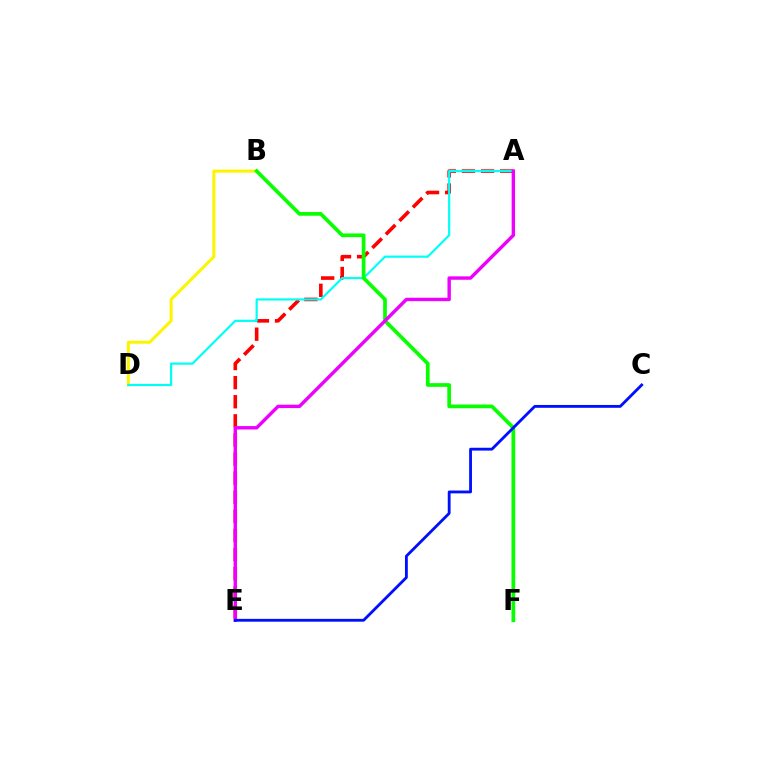{('B', 'D'): [{'color': '#fcf500', 'line_style': 'solid', 'thickness': 2.19}], ('A', 'E'): [{'color': '#ff0000', 'line_style': 'dashed', 'thickness': 2.6}, {'color': '#ee00ff', 'line_style': 'solid', 'thickness': 2.45}], ('A', 'D'): [{'color': '#00fff6', 'line_style': 'solid', 'thickness': 1.58}], ('B', 'F'): [{'color': '#08ff00', 'line_style': 'solid', 'thickness': 2.67}], ('C', 'E'): [{'color': '#0010ff', 'line_style': 'solid', 'thickness': 2.04}]}